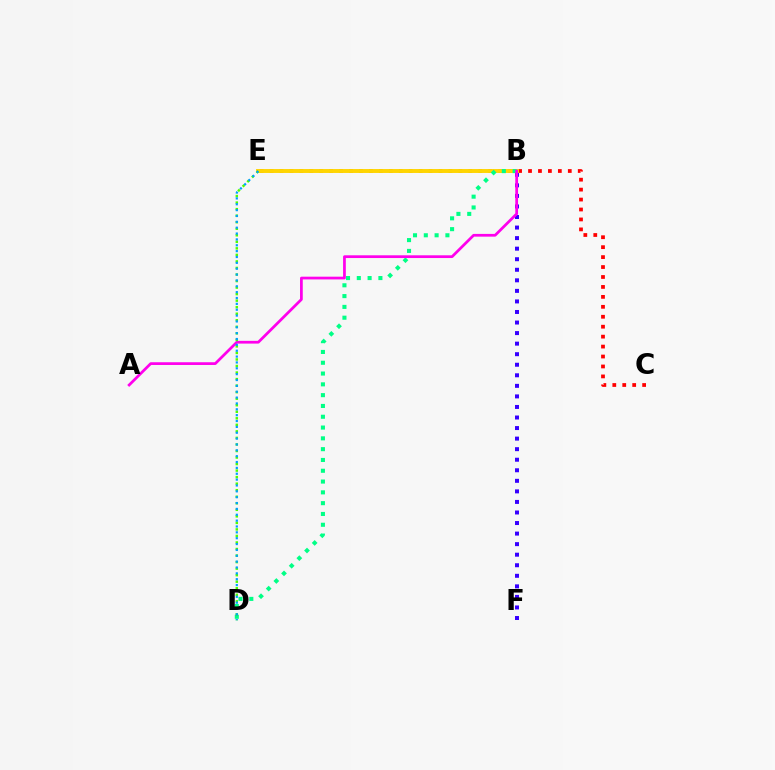{('C', 'E'): [{'color': '#ff0000', 'line_style': 'dotted', 'thickness': 2.7}], ('B', 'F'): [{'color': '#3700ff', 'line_style': 'dotted', 'thickness': 2.87}], ('B', 'E'): [{'color': '#ffd500', 'line_style': 'solid', 'thickness': 2.82}], ('B', 'D'): [{'color': '#00ff86', 'line_style': 'dotted', 'thickness': 2.93}], ('A', 'B'): [{'color': '#ff00ed', 'line_style': 'solid', 'thickness': 1.97}], ('D', 'E'): [{'color': '#4fff00', 'line_style': 'dotted', 'thickness': 1.78}, {'color': '#009eff', 'line_style': 'dotted', 'thickness': 1.59}]}